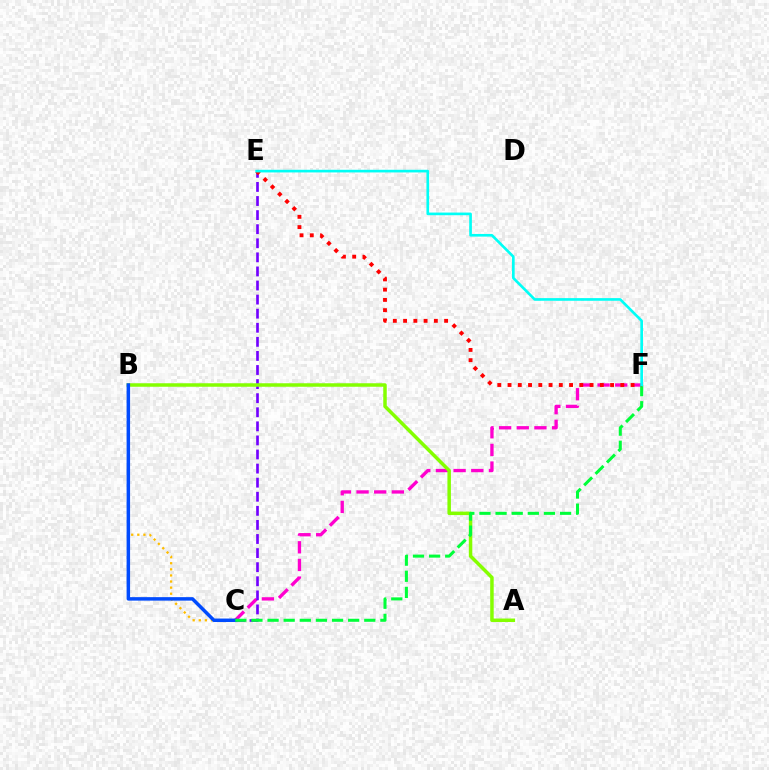{('C', 'F'): [{'color': '#ff00cf', 'line_style': 'dashed', 'thickness': 2.4}, {'color': '#00ff39', 'line_style': 'dashed', 'thickness': 2.19}], ('C', 'E'): [{'color': '#7200ff', 'line_style': 'dashed', 'thickness': 1.91}], ('B', 'C'): [{'color': '#ffbd00', 'line_style': 'dotted', 'thickness': 1.66}, {'color': '#004bff', 'line_style': 'solid', 'thickness': 2.5}], ('A', 'B'): [{'color': '#84ff00', 'line_style': 'solid', 'thickness': 2.51}], ('E', 'F'): [{'color': '#ff0000', 'line_style': 'dotted', 'thickness': 2.79}, {'color': '#00fff6', 'line_style': 'solid', 'thickness': 1.91}]}